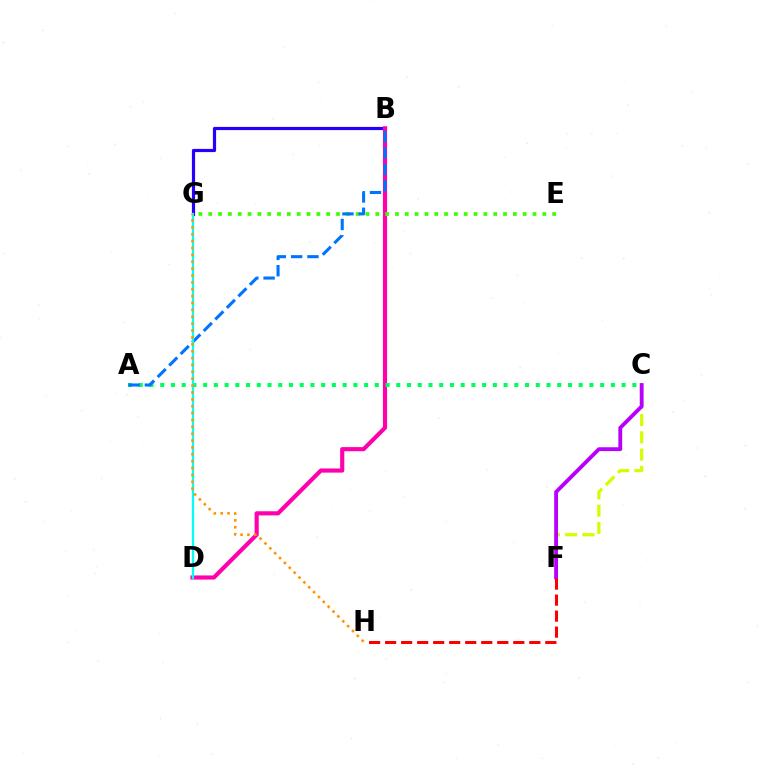{('B', 'G'): [{'color': '#2500ff', 'line_style': 'solid', 'thickness': 2.3}], ('C', 'F'): [{'color': '#d1ff00', 'line_style': 'dashed', 'thickness': 2.35}, {'color': '#b900ff', 'line_style': 'solid', 'thickness': 2.77}], ('B', 'D'): [{'color': '#ff00ac', 'line_style': 'solid', 'thickness': 2.98}], ('E', 'G'): [{'color': '#3dff00', 'line_style': 'dotted', 'thickness': 2.67}], ('F', 'H'): [{'color': '#ff0000', 'line_style': 'dashed', 'thickness': 2.18}], ('A', 'C'): [{'color': '#00ff5c', 'line_style': 'dotted', 'thickness': 2.92}], ('A', 'B'): [{'color': '#0074ff', 'line_style': 'dashed', 'thickness': 2.22}], ('D', 'G'): [{'color': '#00fff6', 'line_style': 'solid', 'thickness': 1.64}], ('G', 'H'): [{'color': '#ff9400', 'line_style': 'dotted', 'thickness': 1.87}]}